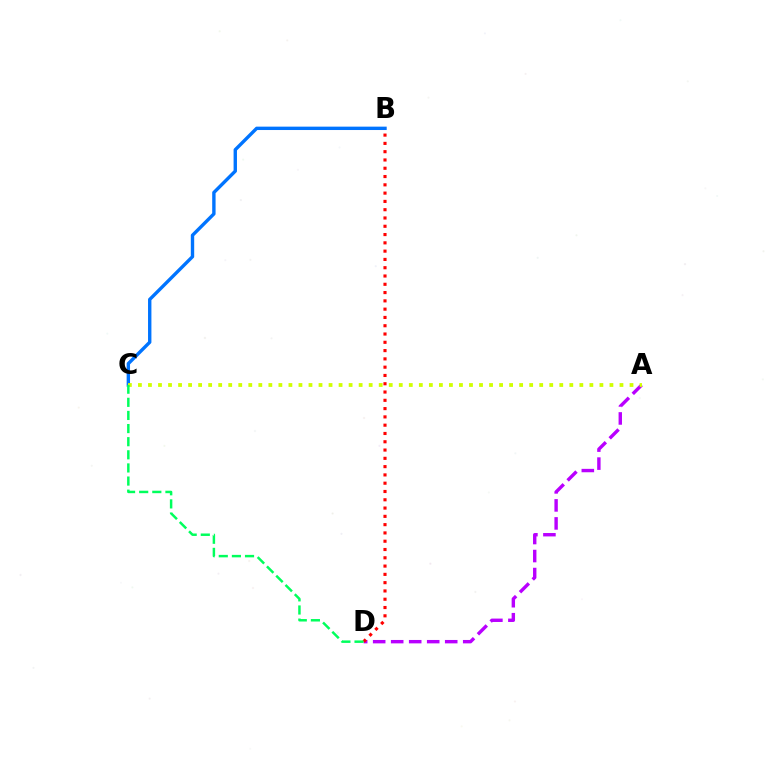{('A', 'D'): [{'color': '#b900ff', 'line_style': 'dashed', 'thickness': 2.45}], ('B', 'C'): [{'color': '#0074ff', 'line_style': 'solid', 'thickness': 2.43}], ('B', 'D'): [{'color': '#ff0000', 'line_style': 'dotted', 'thickness': 2.25}], ('A', 'C'): [{'color': '#d1ff00', 'line_style': 'dotted', 'thickness': 2.73}], ('C', 'D'): [{'color': '#00ff5c', 'line_style': 'dashed', 'thickness': 1.78}]}